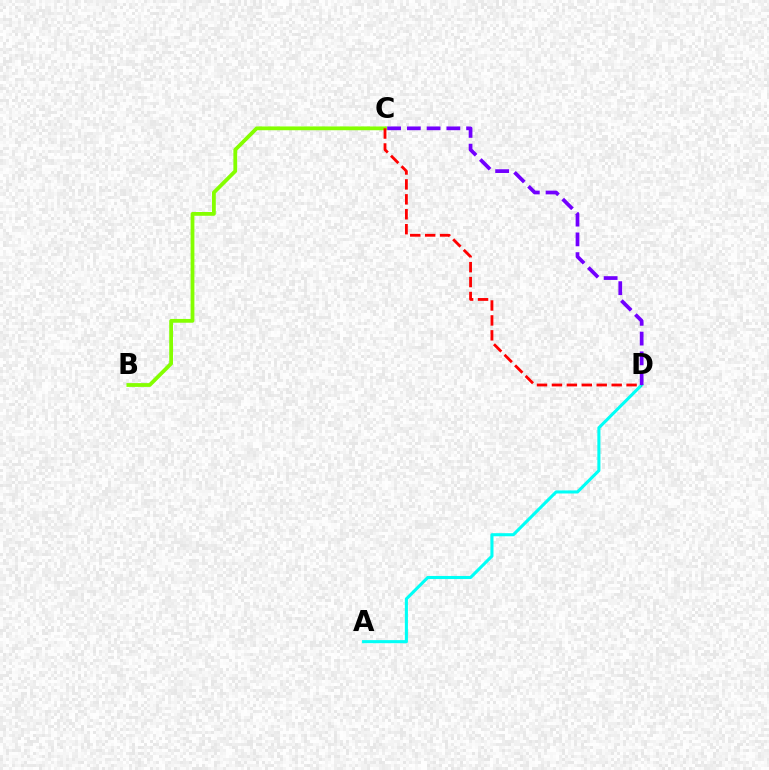{('B', 'C'): [{'color': '#84ff00', 'line_style': 'solid', 'thickness': 2.72}], ('A', 'D'): [{'color': '#00fff6', 'line_style': 'solid', 'thickness': 2.22}], ('C', 'D'): [{'color': '#ff0000', 'line_style': 'dashed', 'thickness': 2.03}, {'color': '#7200ff', 'line_style': 'dashed', 'thickness': 2.68}]}